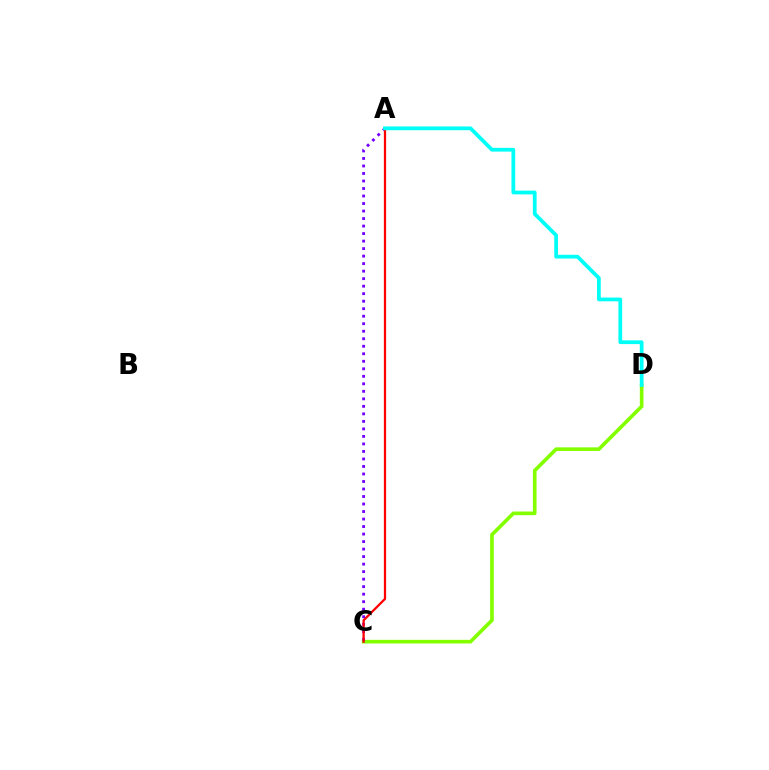{('C', 'D'): [{'color': '#84ff00', 'line_style': 'solid', 'thickness': 2.62}], ('A', 'C'): [{'color': '#7200ff', 'line_style': 'dotted', 'thickness': 2.04}, {'color': '#ff0000', 'line_style': 'solid', 'thickness': 1.63}], ('A', 'D'): [{'color': '#00fff6', 'line_style': 'solid', 'thickness': 2.7}]}